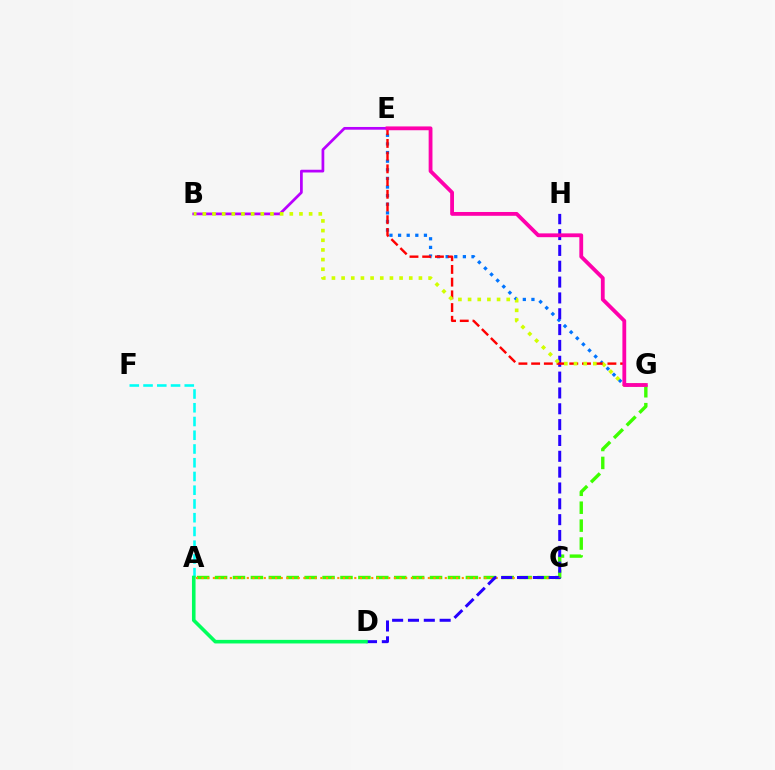{('A', 'G'): [{'color': '#3dff00', 'line_style': 'dashed', 'thickness': 2.43}], ('A', 'C'): [{'color': '#ff9400', 'line_style': 'dotted', 'thickness': 1.54}], ('E', 'G'): [{'color': '#0074ff', 'line_style': 'dotted', 'thickness': 2.34}, {'color': '#ff0000', 'line_style': 'dashed', 'thickness': 1.73}, {'color': '#ff00ac', 'line_style': 'solid', 'thickness': 2.74}], ('A', 'F'): [{'color': '#00fff6', 'line_style': 'dashed', 'thickness': 1.87}], ('D', 'H'): [{'color': '#2500ff', 'line_style': 'dashed', 'thickness': 2.15}], ('B', 'E'): [{'color': '#b900ff', 'line_style': 'solid', 'thickness': 1.97}], ('B', 'G'): [{'color': '#d1ff00', 'line_style': 'dotted', 'thickness': 2.63}], ('A', 'D'): [{'color': '#00ff5c', 'line_style': 'solid', 'thickness': 2.58}]}